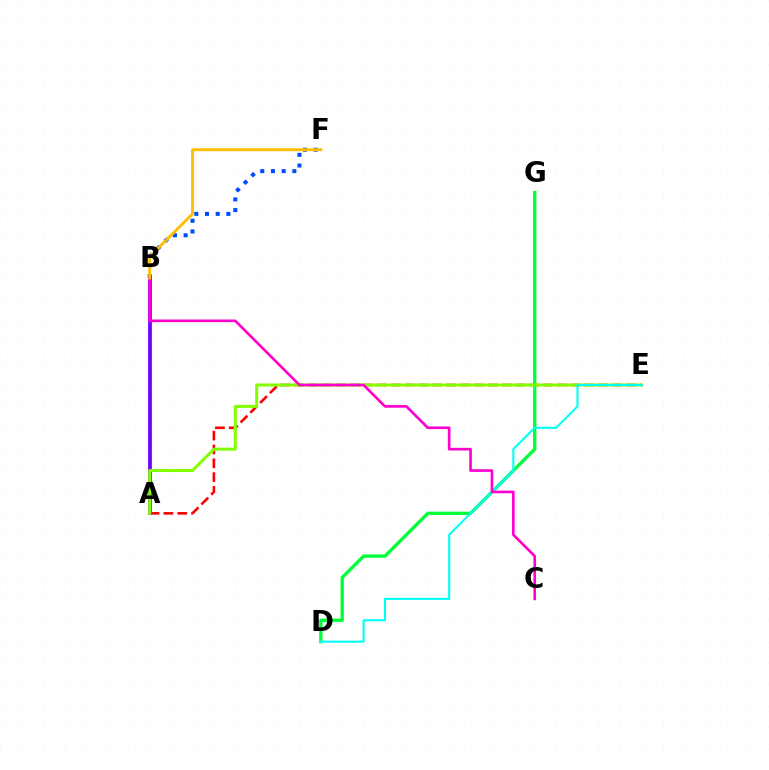{('B', 'F'): [{'color': '#004bff', 'line_style': 'dotted', 'thickness': 2.9}, {'color': '#ffbd00', 'line_style': 'solid', 'thickness': 2.07}], ('A', 'B'): [{'color': '#7200ff', 'line_style': 'solid', 'thickness': 2.7}], ('A', 'E'): [{'color': '#ff0000', 'line_style': 'dashed', 'thickness': 1.88}, {'color': '#84ff00', 'line_style': 'solid', 'thickness': 2.17}], ('D', 'G'): [{'color': '#00ff39', 'line_style': 'solid', 'thickness': 2.39}], ('D', 'E'): [{'color': '#00fff6', 'line_style': 'solid', 'thickness': 1.51}], ('B', 'C'): [{'color': '#ff00cf', 'line_style': 'solid', 'thickness': 1.9}]}